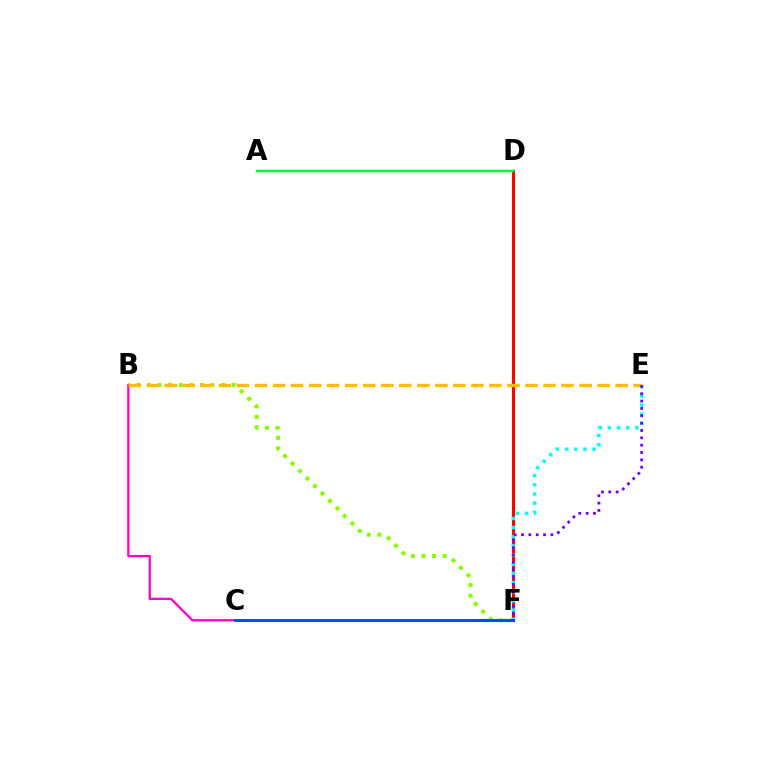{('B', 'F'): [{'color': '#84ff00', 'line_style': 'dotted', 'thickness': 2.88}], ('D', 'F'): [{'color': '#ff0000', 'line_style': 'solid', 'thickness': 2.25}], ('B', 'C'): [{'color': '#ff00cf', 'line_style': 'solid', 'thickness': 1.64}], ('A', 'D'): [{'color': '#00ff39', 'line_style': 'solid', 'thickness': 1.79}], ('E', 'F'): [{'color': '#00fff6', 'line_style': 'dotted', 'thickness': 2.49}, {'color': '#7200ff', 'line_style': 'dotted', 'thickness': 2.0}], ('C', 'F'): [{'color': '#004bff', 'line_style': 'solid', 'thickness': 2.13}], ('B', 'E'): [{'color': '#ffbd00', 'line_style': 'dashed', 'thickness': 2.45}]}